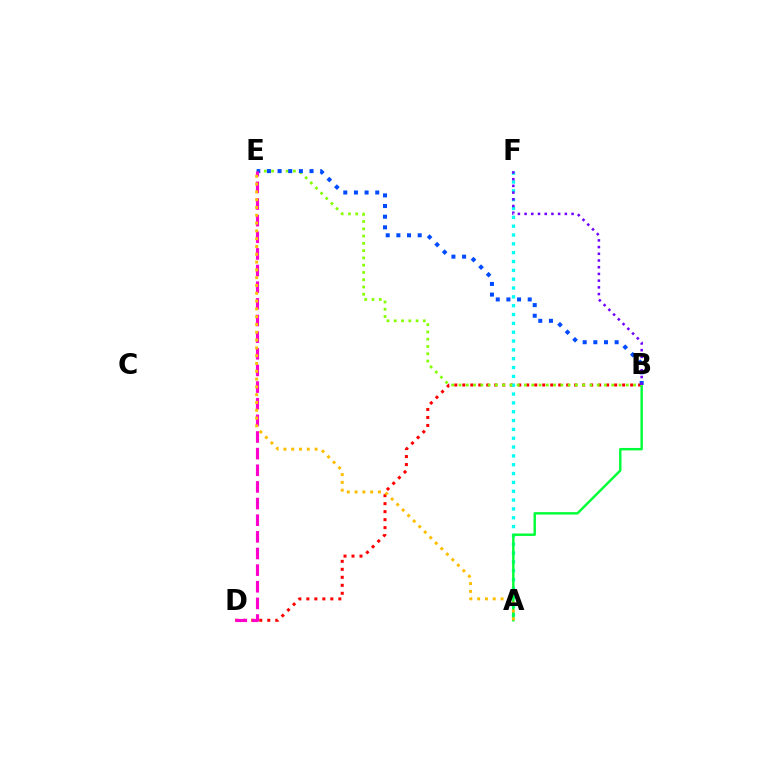{('B', 'D'): [{'color': '#ff0000', 'line_style': 'dotted', 'thickness': 2.17}], ('A', 'F'): [{'color': '#00fff6', 'line_style': 'dotted', 'thickness': 2.4}], ('A', 'B'): [{'color': '#00ff39', 'line_style': 'solid', 'thickness': 1.75}], ('B', 'E'): [{'color': '#84ff00', 'line_style': 'dotted', 'thickness': 1.98}, {'color': '#004bff', 'line_style': 'dotted', 'thickness': 2.89}], ('D', 'E'): [{'color': '#ff00cf', 'line_style': 'dashed', 'thickness': 2.26}], ('B', 'F'): [{'color': '#7200ff', 'line_style': 'dotted', 'thickness': 1.82}], ('A', 'E'): [{'color': '#ffbd00', 'line_style': 'dotted', 'thickness': 2.12}]}